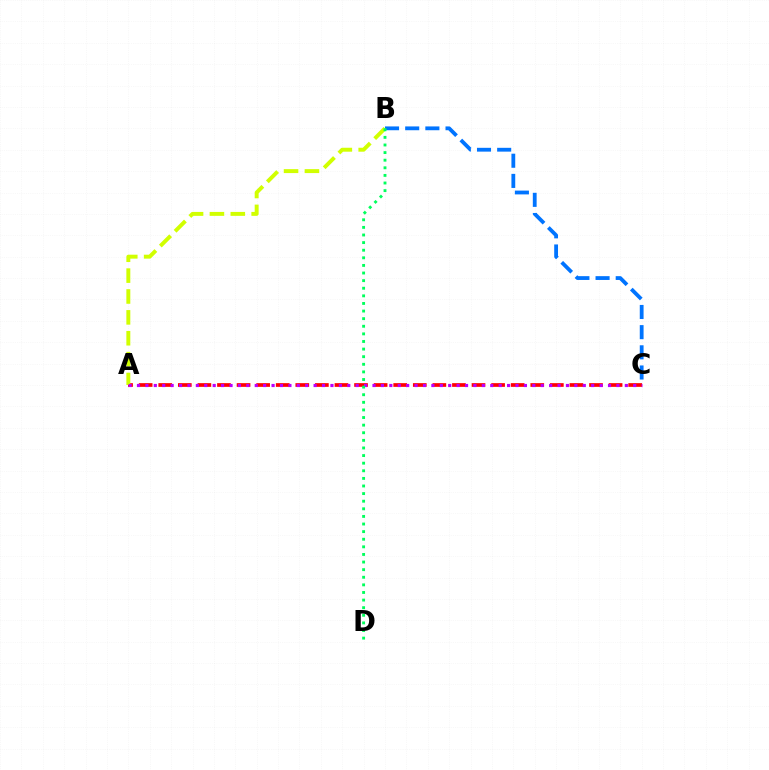{('A', 'C'): [{'color': '#ff0000', 'line_style': 'dashed', 'thickness': 2.66}, {'color': '#b900ff', 'line_style': 'dotted', 'thickness': 2.29}], ('B', 'C'): [{'color': '#0074ff', 'line_style': 'dashed', 'thickness': 2.74}], ('A', 'B'): [{'color': '#d1ff00', 'line_style': 'dashed', 'thickness': 2.84}], ('B', 'D'): [{'color': '#00ff5c', 'line_style': 'dotted', 'thickness': 2.07}]}